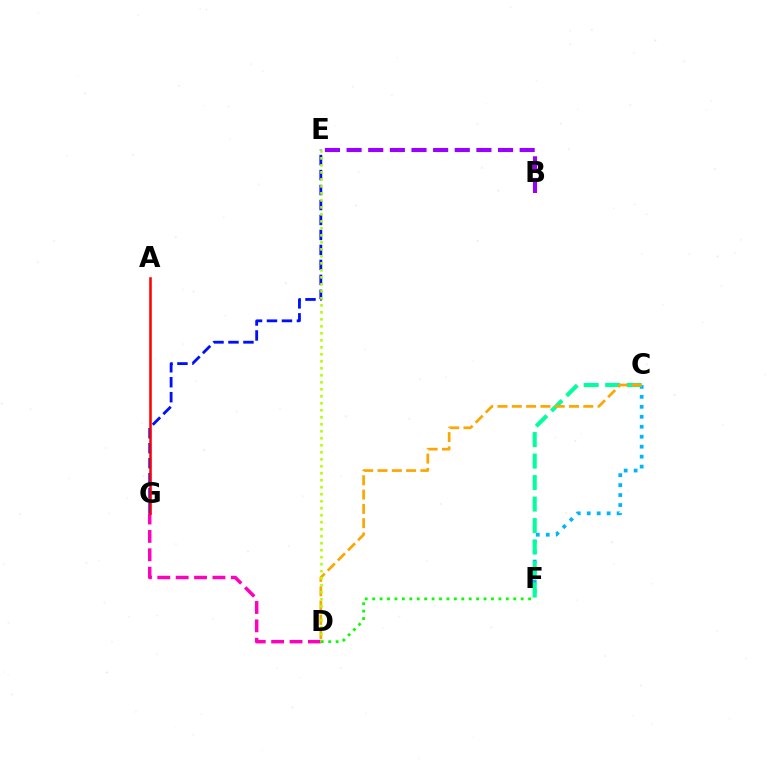{('C', 'F'): [{'color': '#00b5ff', 'line_style': 'dotted', 'thickness': 2.71}, {'color': '#00ff9d', 'line_style': 'dashed', 'thickness': 2.92}], ('D', 'G'): [{'color': '#ff00bd', 'line_style': 'dashed', 'thickness': 2.5}], ('E', 'G'): [{'color': '#0010ff', 'line_style': 'dashed', 'thickness': 2.03}], ('A', 'G'): [{'color': '#ff0000', 'line_style': 'solid', 'thickness': 1.83}], ('B', 'E'): [{'color': '#9b00ff', 'line_style': 'dashed', 'thickness': 2.94}], ('C', 'D'): [{'color': '#ffa500', 'line_style': 'dashed', 'thickness': 1.94}], ('D', 'E'): [{'color': '#b3ff00', 'line_style': 'dotted', 'thickness': 1.9}], ('D', 'F'): [{'color': '#08ff00', 'line_style': 'dotted', 'thickness': 2.02}]}